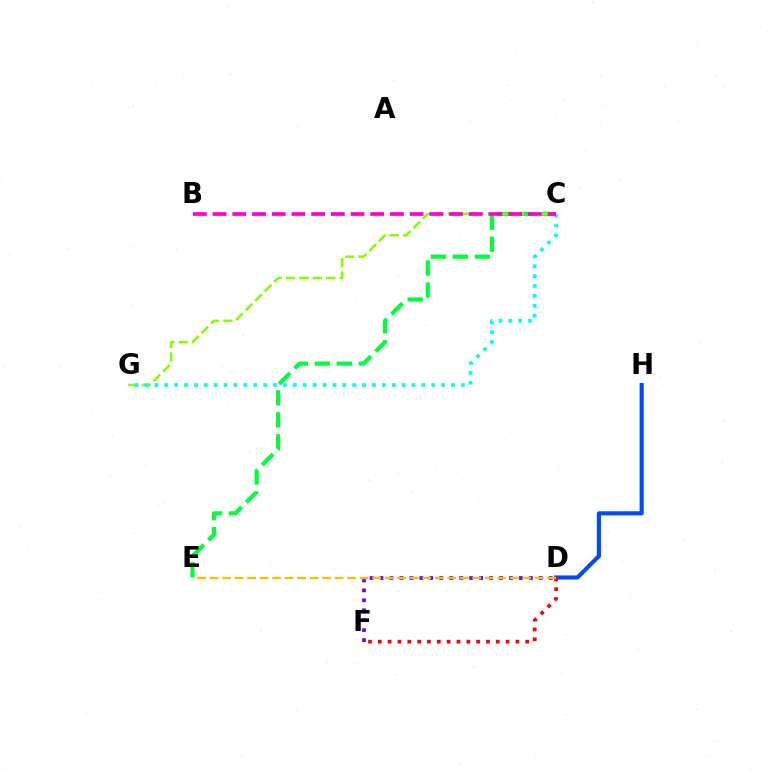{('C', 'E'): [{'color': '#00ff39', 'line_style': 'dashed', 'thickness': 2.99}], ('D', 'H'): [{'color': '#004bff', 'line_style': 'solid', 'thickness': 2.97}], ('C', 'G'): [{'color': '#84ff00', 'line_style': 'dashed', 'thickness': 1.82}, {'color': '#00fff6', 'line_style': 'dotted', 'thickness': 2.69}], ('B', 'C'): [{'color': '#ff00cf', 'line_style': 'dashed', 'thickness': 2.68}], ('D', 'F'): [{'color': '#ff0000', 'line_style': 'dotted', 'thickness': 2.67}, {'color': '#7200ff', 'line_style': 'dotted', 'thickness': 2.71}], ('D', 'E'): [{'color': '#ffbd00', 'line_style': 'dashed', 'thickness': 1.7}]}